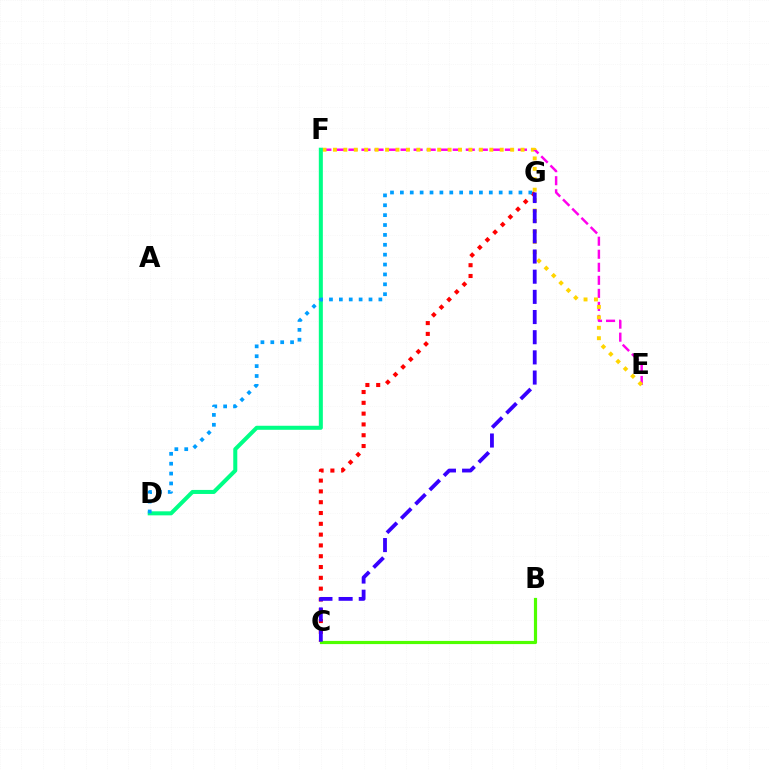{('C', 'G'): [{'color': '#ff0000', 'line_style': 'dotted', 'thickness': 2.94}, {'color': '#3700ff', 'line_style': 'dashed', 'thickness': 2.74}], ('B', 'C'): [{'color': '#4fff00', 'line_style': 'solid', 'thickness': 2.29}], ('E', 'F'): [{'color': '#ff00ed', 'line_style': 'dashed', 'thickness': 1.77}, {'color': '#ffd500', 'line_style': 'dotted', 'thickness': 2.83}], ('D', 'F'): [{'color': '#00ff86', 'line_style': 'solid', 'thickness': 2.9}], ('D', 'G'): [{'color': '#009eff', 'line_style': 'dotted', 'thickness': 2.68}]}